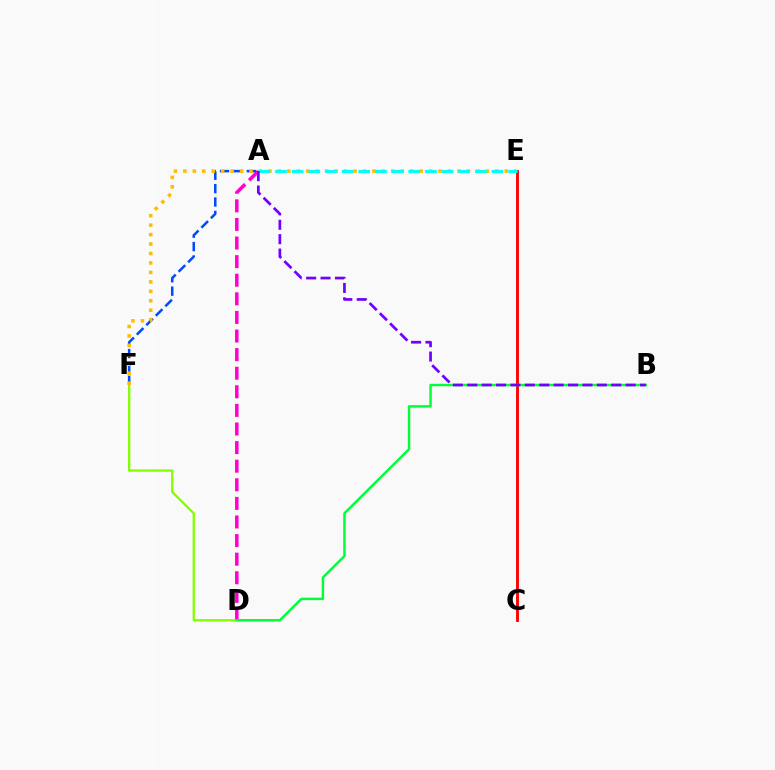{('A', 'D'): [{'color': '#ff00cf', 'line_style': 'dashed', 'thickness': 2.53}], ('D', 'F'): [{'color': '#84ff00', 'line_style': 'solid', 'thickness': 1.66}], ('A', 'F'): [{'color': '#004bff', 'line_style': 'dashed', 'thickness': 1.82}], ('C', 'E'): [{'color': '#ff0000', 'line_style': 'solid', 'thickness': 2.07}], ('E', 'F'): [{'color': '#ffbd00', 'line_style': 'dotted', 'thickness': 2.57}], ('B', 'D'): [{'color': '#00ff39', 'line_style': 'solid', 'thickness': 1.77}], ('A', 'E'): [{'color': '#00fff6', 'line_style': 'dashed', 'thickness': 2.26}], ('A', 'B'): [{'color': '#7200ff', 'line_style': 'dashed', 'thickness': 1.96}]}